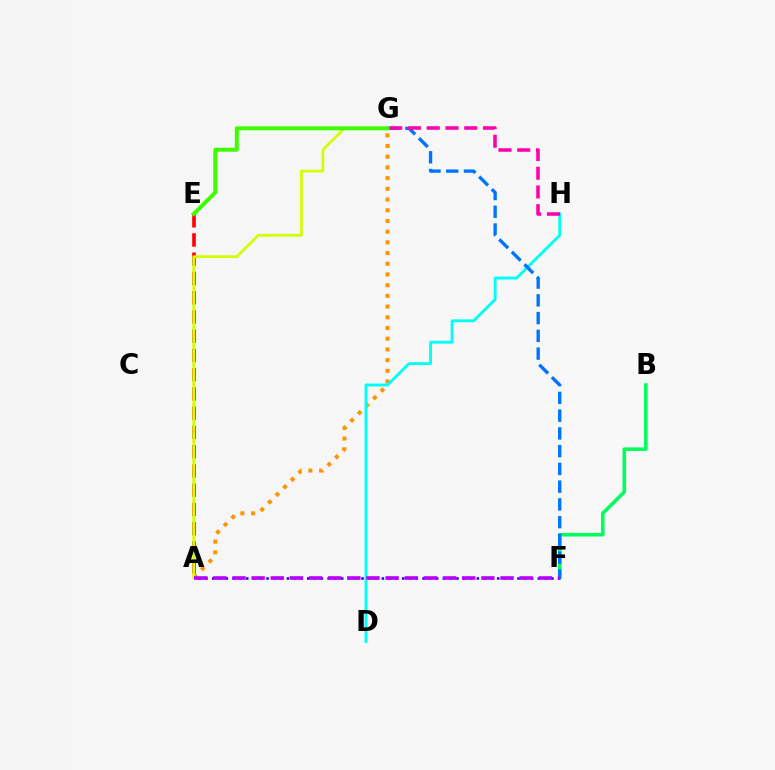{('B', 'F'): [{'color': '#00ff5c', 'line_style': 'solid', 'thickness': 2.58}], ('A', 'G'): [{'color': '#ff9400', 'line_style': 'dotted', 'thickness': 2.91}, {'color': '#d1ff00', 'line_style': 'solid', 'thickness': 1.98}], ('D', 'H'): [{'color': '#00fff6', 'line_style': 'solid', 'thickness': 2.08}], ('A', 'E'): [{'color': '#ff0000', 'line_style': 'dashed', 'thickness': 2.62}], ('F', 'G'): [{'color': '#0074ff', 'line_style': 'dashed', 'thickness': 2.41}], ('A', 'F'): [{'color': '#2500ff', 'line_style': 'dotted', 'thickness': 1.84}, {'color': '#b900ff', 'line_style': 'dashed', 'thickness': 2.6}], ('G', 'H'): [{'color': '#ff00ac', 'line_style': 'dashed', 'thickness': 2.55}], ('E', 'G'): [{'color': '#3dff00', 'line_style': 'solid', 'thickness': 2.86}]}